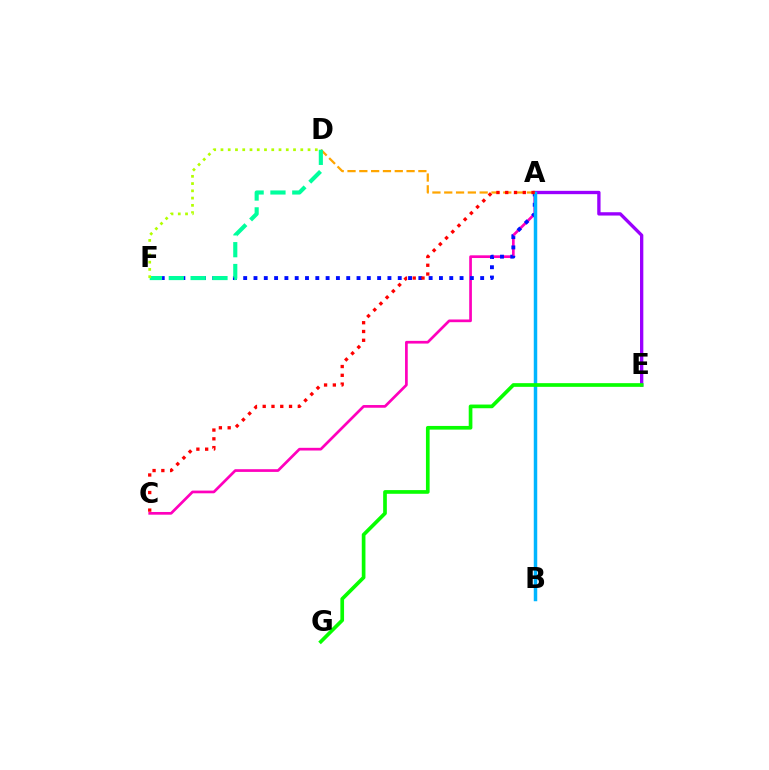{('A', 'C'): [{'color': '#ff00bd', 'line_style': 'solid', 'thickness': 1.95}, {'color': '#ff0000', 'line_style': 'dotted', 'thickness': 2.39}], ('A', 'E'): [{'color': '#9b00ff', 'line_style': 'solid', 'thickness': 2.39}], ('A', 'F'): [{'color': '#0010ff', 'line_style': 'dotted', 'thickness': 2.8}], ('A', 'B'): [{'color': '#00b5ff', 'line_style': 'solid', 'thickness': 2.5}], ('A', 'D'): [{'color': '#ffa500', 'line_style': 'dashed', 'thickness': 1.6}], ('D', 'F'): [{'color': '#00ff9d', 'line_style': 'dashed', 'thickness': 2.97}, {'color': '#b3ff00', 'line_style': 'dotted', 'thickness': 1.97}], ('E', 'G'): [{'color': '#08ff00', 'line_style': 'solid', 'thickness': 2.65}]}